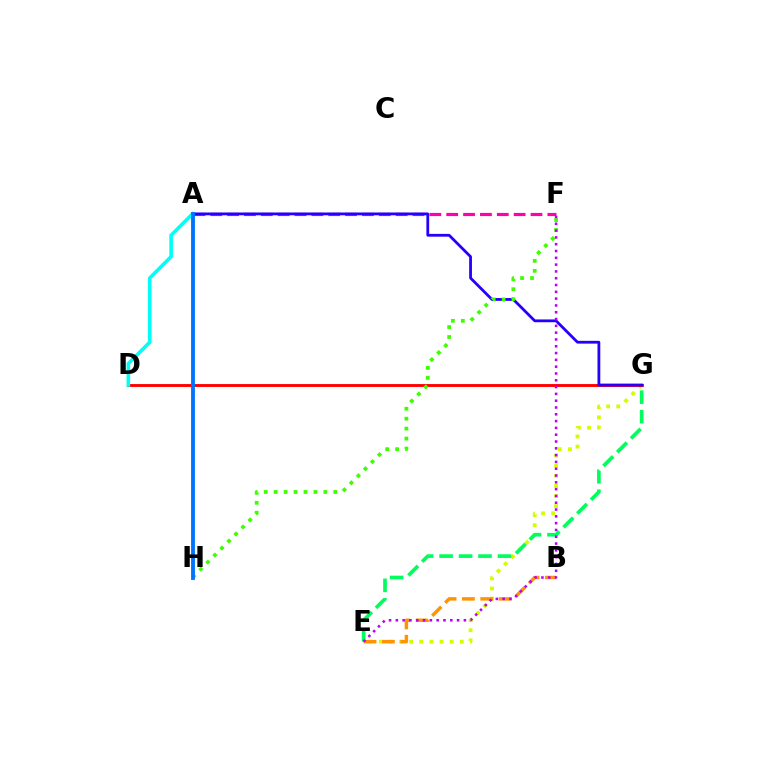{('E', 'G'): [{'color': '#d1ff00', 'line_style': 'dotted', 'thickness': 2.75}, {'color': '#00ff5c', 'line_style': 'dashed', 'thickness': 2.64}], ('B', 'E'): [{'color': '#ff9400', 'line_style': 'dashed', 'thickness': 2.5}], ('A', 'F'): [{'color': '#ff00ac', 'line_style': 'dashed', 'thickness': 2.29}], ('D', 'G'): [{'color': '#ff0000', 'line_style': 'solid', 'thickness': 2.08}], ('A', 'G'): [{'color': '#2500ff', 'line_style': 'solid', 'thickness': 2.01}], ('A', 'D'): [{'color': '#00fff6', 'line_style': 'solid', 'thickness': 2.61}], ('F', 'H'): [{'color': '#3dff00', 'line_style': 'dotted', 'thickness': 2.7}], ('E', 'F'): [{'color': '#b900ff', 'line_style': 'dotted', 'thickness': 1.85}], ('A', 'H'): [{'color': '#0074ff', 'line_style': 'solid', 'thickness': 2.78}]}